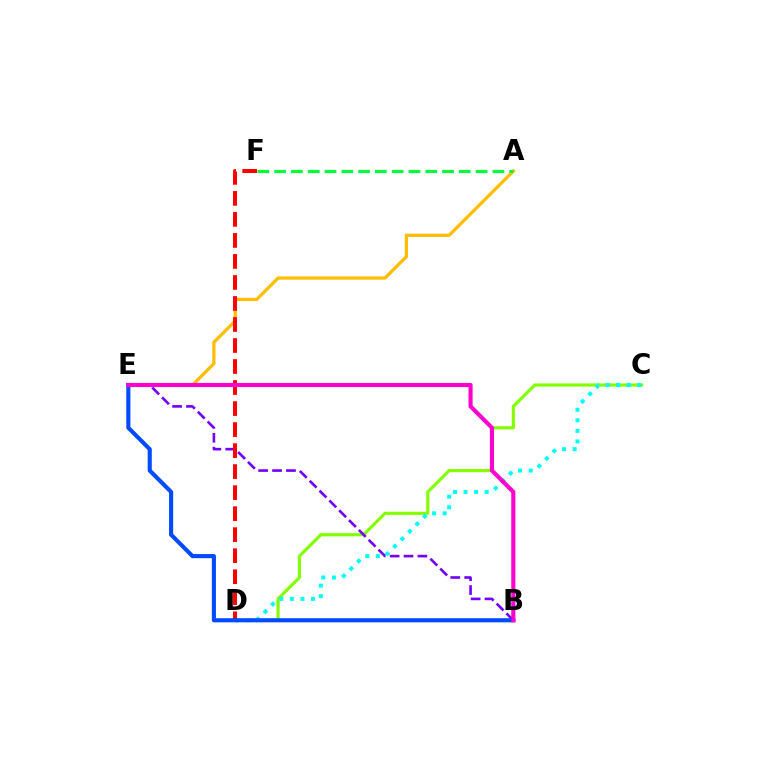{('C', 'D'): [{'color': '#84ff00', 'line_style': 'solid', 'thickness': 2.27}, {'color': '#00fff6', 'line_style': 'dotted', 'thickness': 2.87}], ('B', 'E'): [{'color': '#7200ff', 'line_style': 'dashed', 'thickness': 1.89}, {'color': '#004bff', 'line_style': 'solid', 'thickness': 2.96}, {'color': '#ff00cf', 'line_style': 'solid', 'thickness': 2.97}], ('A', 'E'): [{'color': '#ffbd00', 'line_style': 'solid', 'thickness': 2.34}], ('D', 'F'): [{'color': '#ff0000', 'line_style': 'dashed', 'thickness': 2.86}], ('A', 'F'): [{'color': '#00ff39', 'line_style': 'dashed', 'thickness': 2.28}]}